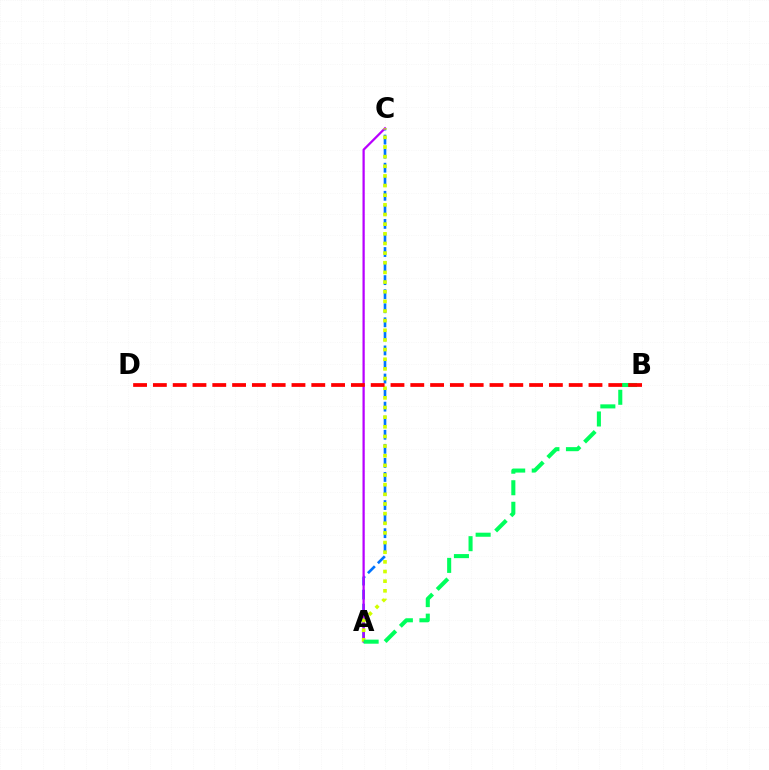{('A', 'C'): [{'color': '#0074ff', 'line_style': 'dashed', 'thickness': 1.91}, {'color': '#b900ff', 'line_style': 'solid', 'thickness': 1.62}, {'color': '#d1ff00', 'line_style': 'dotted', 'thickness': 2.62}], ('A', 'B'): [{'color': '#00ff5c', 'line_style': 'dashed', 'thickness': 2.93}], ('B', 'D'): [{'color': '#ff0000', 'line_style': 'dashed', 'thickness': 2.69}]}